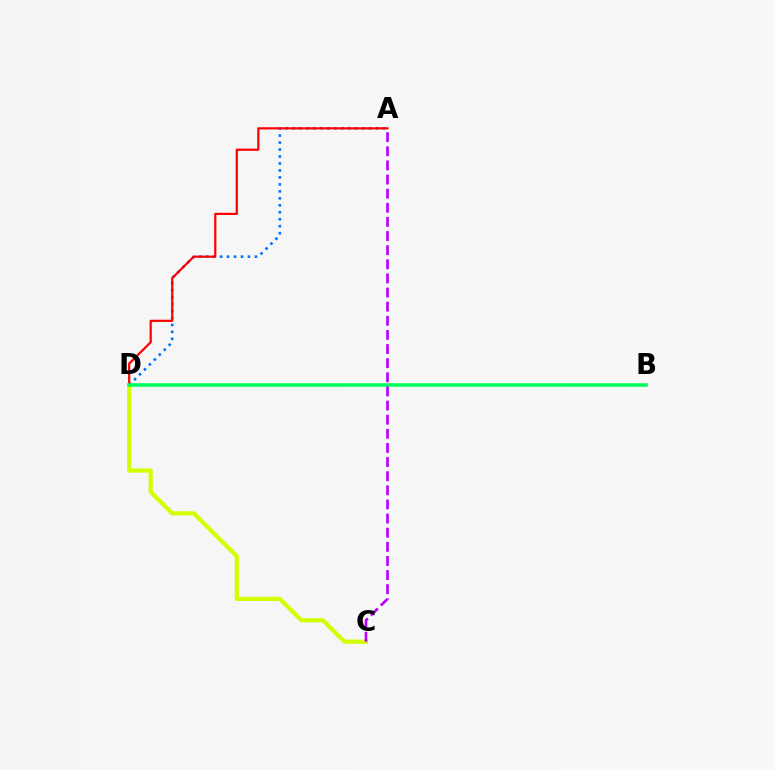{('C', 'D'): [{'color': '#d1ff00', 'line_style': 'solid', 'thickness': 2.99}], ('A', 'D'): [{'color': '#0074ff', 'line_style': 'dotted', 'thickness': 1.89}, {'color': '#ff0000', 'line_style': 'solid', 'thickness': 1.58}], ('B', 'D'): [{'color': '#00ff5c', 'line_style': 'solid', 'thickness': 2.56}], ('A', 'C'): [{'color': '#b900ff', 'line_style': 'dashed', 'thickness': 1.92}]}